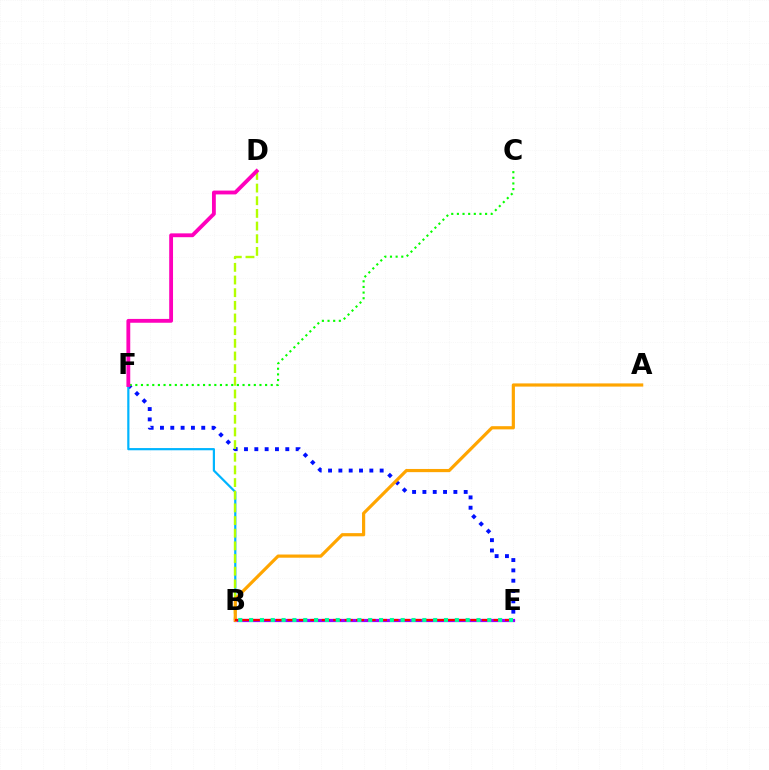{('E', 'F'): [{'color': '#0010ff', 'line_style': 'dotted', 'thickness': 2.8}], ('B', 'F'): [{'color': '#00b5ff', 'line_style': 'solid', 'thickness': 1.59}], ('B', 'D'): [{'color': '#b3ff00', 'line_style': 'dashed', 'thickness': 1.72}], ('B', 'E'): [{'color': '#9b00ff', 'line_style': 'solid', 'thickness': 2.32}, {'color': '#ff0000', 'line_style': 'dashed', 'thickness': 1.56}, {'color': '#00ff9d', 'line_style': 'dotted', 'thickness': 2.94}], ('A', 'B'): [{'color': '#ffa500', 'line_style': 'solid', 'thickness': 2.29}], ('C', 'F'): [{'color': '#08ff00', 'line_style': 'dotted', 'thickness': 1.53}], ('D', 'F'): [{'color': '#ff00bd', 'line_style': 'solid', 'thickness': 2.76}]}